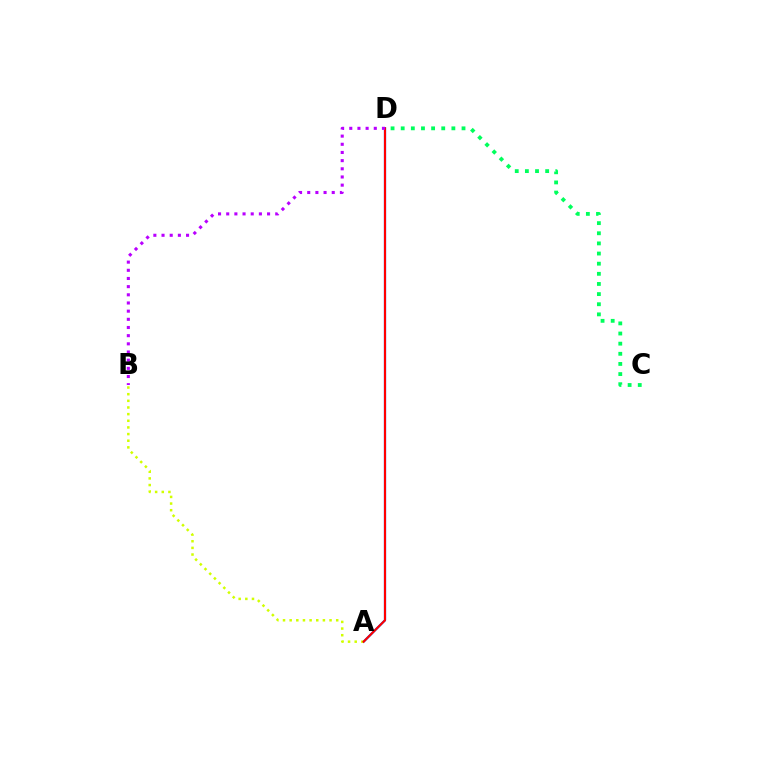{('A', 'D'): [{'color': '#0074ff', 'line_style': 'solid', 'thickness': 1.63}, {'color': '#ff0000', 'line_style': 'solid', 'thickness': 1.51}], ('A', 'B'): [{'color': '#d1ff00', 'line_style': 'dotted', 'thickness': 1.81}], ('B', 'D'): [{'color': '#b900ff', 'line_style': 'dotted', 'thickness': 2.22}], ('C', 'D'): [{'color': '#00ff5c', 'line_style': 'dotted', 'thickness': 2.75}]}